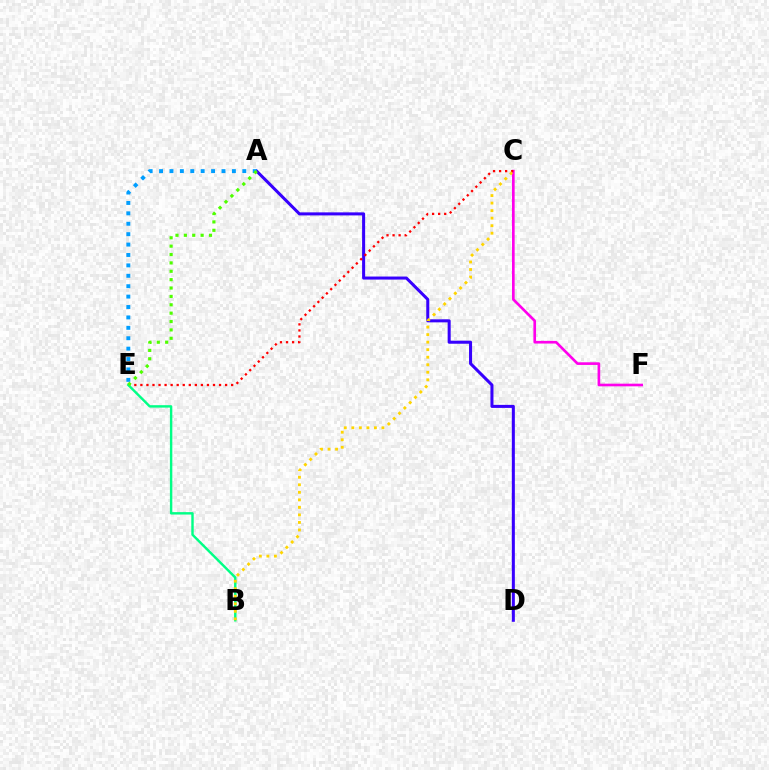{('A', 'D'): [{'color': '#3700ff', 'line_style': 'solid', 'thickness': 2.19}], ('C', 'F'): [{'color': '#ff00ed', 'line_style': 'solid', 'thickness': 1.91}], ('C', 'E'): [{'color': '#ff0000', 'line_style': 'dotted', 'thickness': 1.64}], ('B', 'E'): [{'color': '#00ff86', 'line_style': 'solid', 'thickness': 1.74}], ('A', 'E'): [{'color': '#009eff', 'line_style': 'dotted', 'thickness': 2.83}, {'color': '#4fff00', 'line_style': 'dotted', 'thickness': 2.28}], ('B', 'C'): [{'color': '#ffd500', 'line_style': 'dotted', 'thickness': 2.05}]}